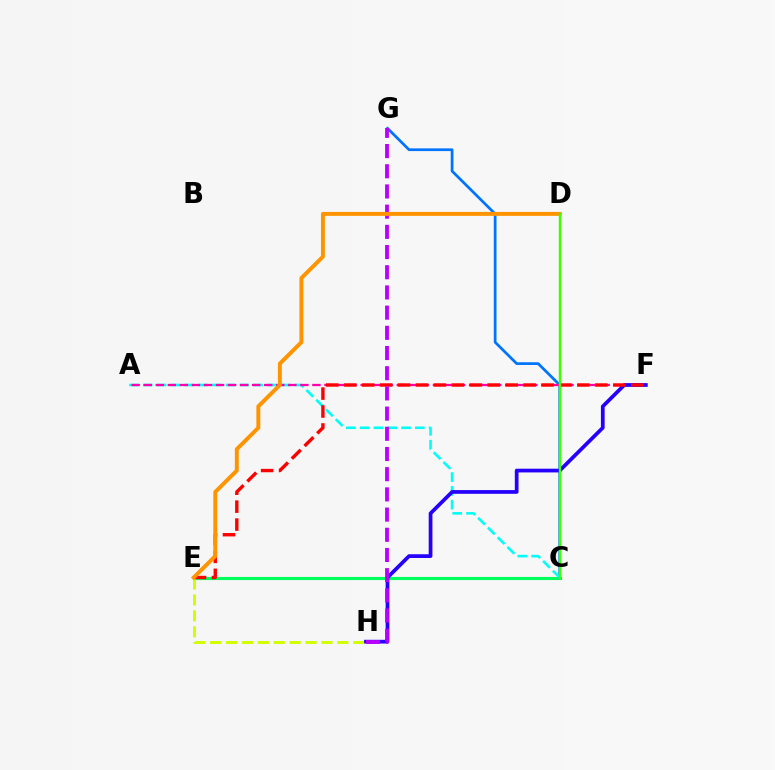{('C', 'E'): [{'color': '#00ff5c', 'line_style': 'solid', 'thickness': 2.25}], ('C', 'G'): [{'color': '#0074ff', 'line_style': 'solid', 'thickness': 1.96}], ('A', 'C'): [{'color': '#00fff6', 'line_style': 'dashed', 'thickness': 1.87}], ('A', 'F'): [{'color': '#ff00ac', 'line_style': 'dashed', 'thickness': 1.64}], ('E', 'H'): [{'color': '#d1ff00', 'line_style': 'dashed', 'thickness': 2.16}], ('F', 'H'): [{'color': '#2500ff', 'line_style': 'solid', 'thickness': 2.69}], ('E', 'F'): [{'color': '#ff0000', 'line_style': 'dashed', 'thickness': 2.44}], ('G', 'H'): [{'color': '#b900ff', 'line_style': 'dashed', 'thickness': 2.74}], ('D', 'E'): [{'color': '#ff9400', 'line_style': 'solid', 'thickness': 2.83}], ('C', 'D'): [{'color': '#3dff00', 'line_style': 'solid', 'thickness': 1.75}]}